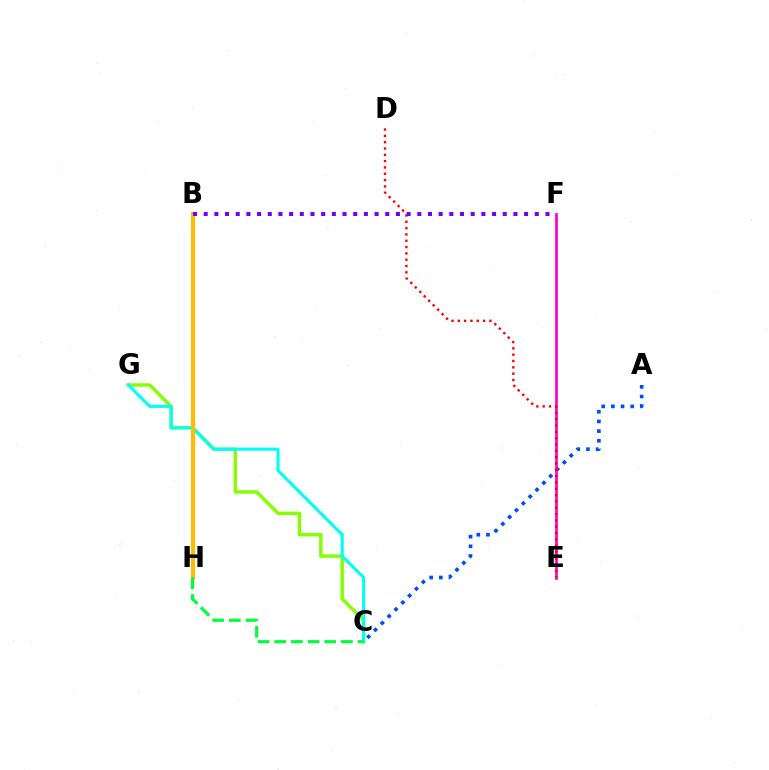{('C', 'G'): [{'color': '#84ff00', 'line_style': 'solid', 'thickness': 2.45}, {'color': '#00fff6', 'line_style': 'solid', 'thickness': 2.22}], ('A', 'C'): [{'color': '#004bff', 'line_style': 'dotted', 'thickness': 2.63}], ('E', 'F'): [{'color': '#ff00cf', 'line_style': 'solid', 'thickness': 1.95}], ('D', 'E'): [{'color': '#ff0000', 'line_style': 'dotted', 'thickness': 1.72}], ('B', 'H'): [{'color': '#ffbd00', 'line_style': 'solid', 'thickness': 2.95}], ('B', 'F'): [{'color': '#7200ff', 'line_style': 'dotted', 'thickness': 2.9}], ('C', 'H'): [{'color': '#00ff39', 'line_style': 'dashed', 'thickness': 2.27}]}